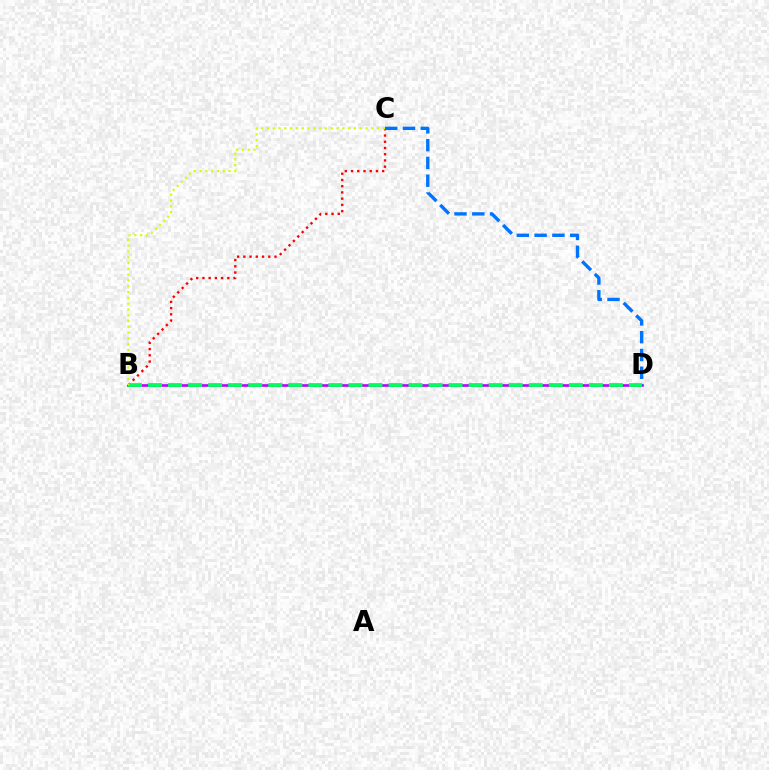{('B', 'C'): [{'color': '#ff0000', 'line_style': 'dotted', 'thickness': 1.69}, {'color': '#d1ff00', 'line_style': 'dotted', 'thickness': 1.58}], ('B', 'D'): [{'color': '#b900ff', 'line_style': 'solid', 'thickness': 1.9}, {'color': '#00ff5c', 'line_style': 'dashed', 'thickness': 2.72}], ('C', 'D'): [{'color': '#0074ff', 'line_style': 'dashed', 'thickness': 2.42}]}